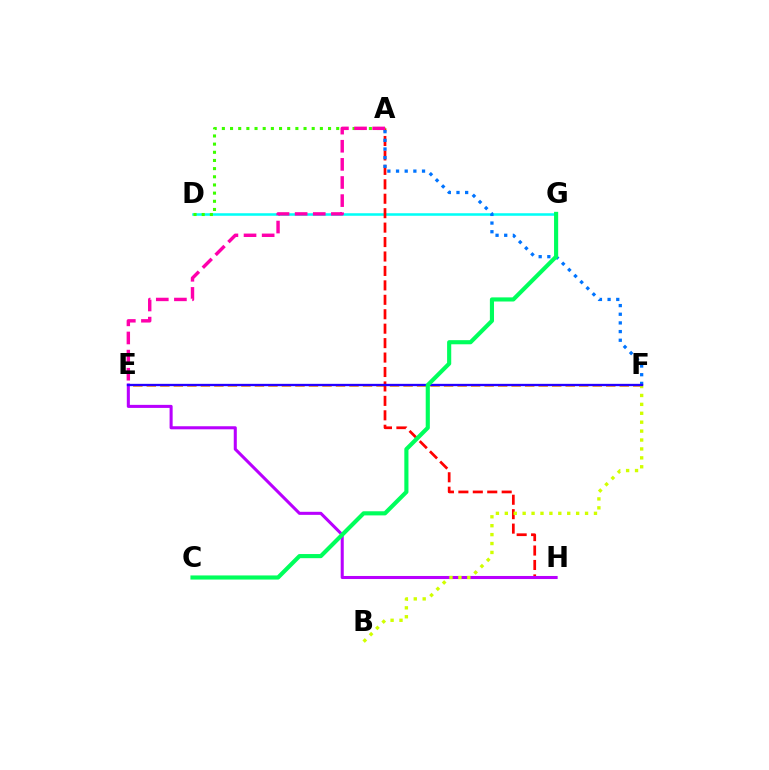{('D', 'G'): [{'color': '#00fff6', 'line_style': 'solid', 'thickness': 1.83}], ('E', 'F'): [{'color': '#ff9400', 'line_style': 'dashed', 'thickness': 1.84}, {'color': '#2500ff', 'line_style': 'solid', 'thickness': 1.68}], ('A', 'H'): [{'color': '#ff0000', 'line_style': 'dashed', 'thickness': 1.96}], ('A', 'D'): [{'color': '#3dff00', 'line_style': 'dotted', 'thickness': 2.22}], ('A', 'E'): [{'color': '#ff00ac', 'line_style': 'dashed', 'thickness': 2.46}], ('E', 'H'): [{'color': '#b900ff', 'line_style': 'solid', 'thickness': 2.2}], ('B', 'F'): [{'color': '#d1ff00', 'line_style': 'dotted', 'thickness': 2.42}], ('A', 'F'): [{'color': '#0074ff', 'line_style': 'dotted', 'thickness': 2.35}], ('C', 'G'): [{'color': '#00ff5c', 'line_style': 'solid', 'thickness': 2.97}]}